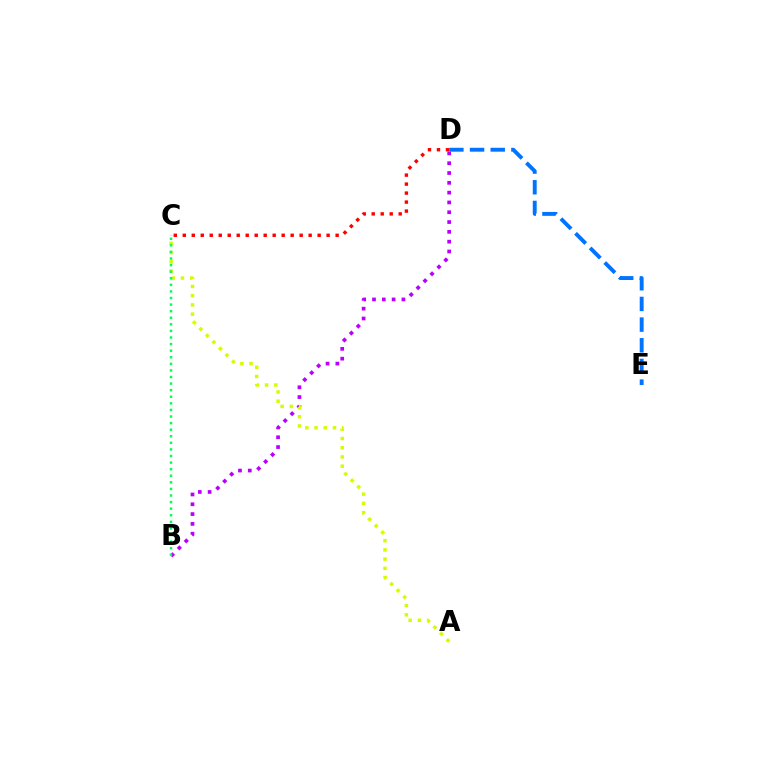{('C', 'D'): [{'color': '#ff0000', 'line_style': 'dotted', 'thickness': 2.44}], ('B', 'D'): [{'color': '#b900ff', 'line_style': 'dotted', 'thickness': 2.66}], ('A', 'C'): [{'color': '#d1ff00', 'line_style': 'dotted', 'thickness': 2.51}], ('B', 'C'): [{'color': '#00ff5c', 'line_style': 'dotted', 'thickness': 1.79}], ('D', 'E'): [{'color': '#0074ff', 'line_style': 'dashed', 'thickness': 2.81}]}